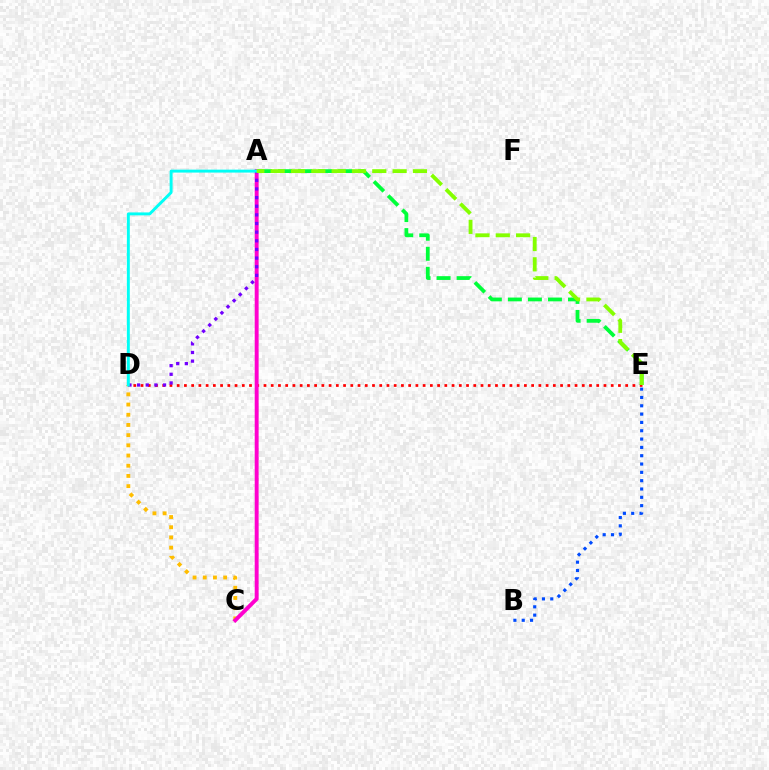{('D', 'E'): [{'color': '#ff0000', 'line_style': 'dotted', 'thickness': 1.97}], ('B', 'E'): [{'color': '#004bff', 'line_style': 'dotted', 'thickness': 2.26}], ('C', 'D'): [{'color': '#ffbd00', 'line_style': 'dotted', 'thickness': 2.77}], ('A', 'C'): [{'color': '#ff00cf', 'line_style': 'solid', 'thickness': 2.82}], ('A', 'E'): [{'color': '#00ff39', 'line_style': 'dashed', 'thickness': 2.72}, {'color': '#84ff00', 'line_style': 'dashed', 'thickness': 2.76}], ('A', 'D'): [{'color': '#7200ff', 'line_style': 'dotted', 'thickness': 2.35}, {'color': '#00fff6', 'line_style': 'solid', 'thickness': 2.11}]}